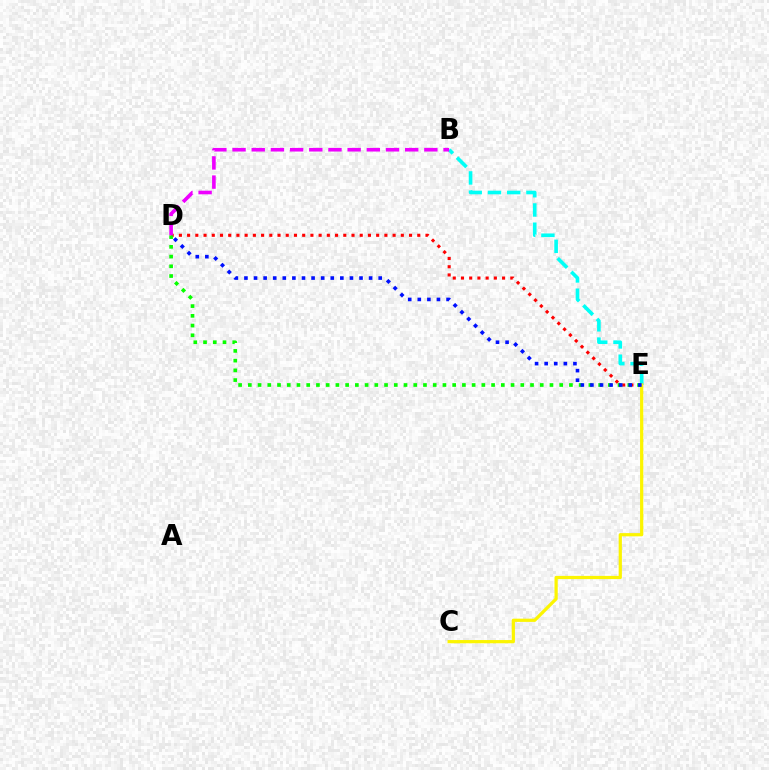{('D', 'E'): [{'color': '#ff0000', 'line_style': 'dotted', 'thickness': 2.23}, {'color': '#08ff00', 'line_style': 'dotted', 'thickness': 2.64}, {'color': '#0010ff', 'line_style': 'dotted', 'thickness': 2.61}], ('B', 'E'): [{'color': '#00fff6', 'line_style': 'dashed', 'thickness': 2.61}], ('C', 'E'): [{'color': '#fcf500', 'line_style': 'solid', 'thickness': 2.32}], ('B', 'D'): [{'color': '#ee00ff', 'line_style': 'dashed', 'thickness': 2.61}]}